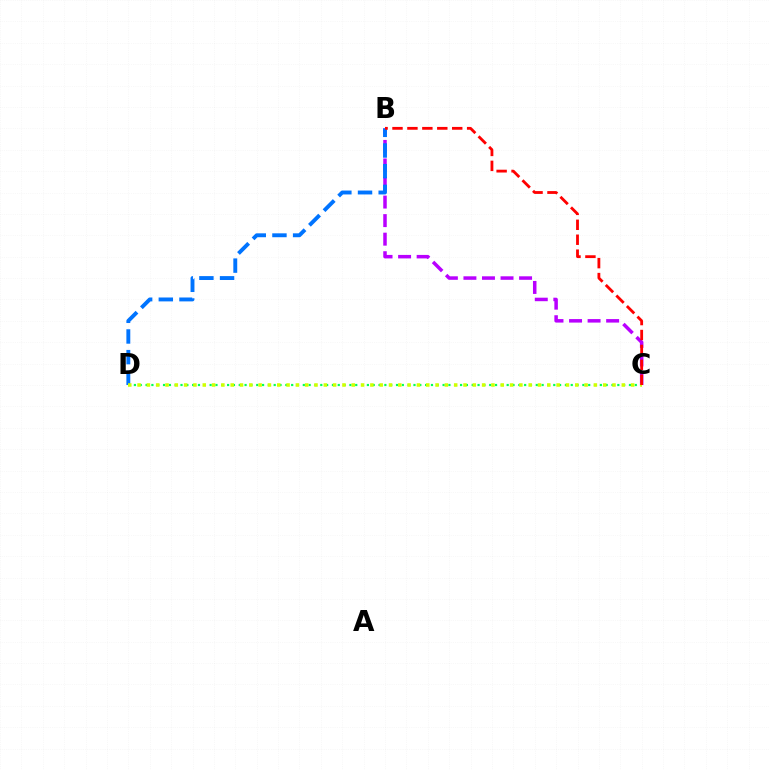{('B', 'C'): [{'color': '#b900ff', 'line_style': 'dashed', 'thickness': 2.52}, {'color': '#ff0000', 'line_style': 'dashed', 'thickness': 2.03}], ('B', 'D'): [{'color': '#0074ff', 'line_style': 'dashed', 'thickness': 2.81}], ('C', 'D'): [{'color': '#00ff5c', 'line_style': 'dotted', 'thickness': 1.58}, {'color': '#d1ff00', 'line_style': 'dotted', 'thickness': 2.53}]}